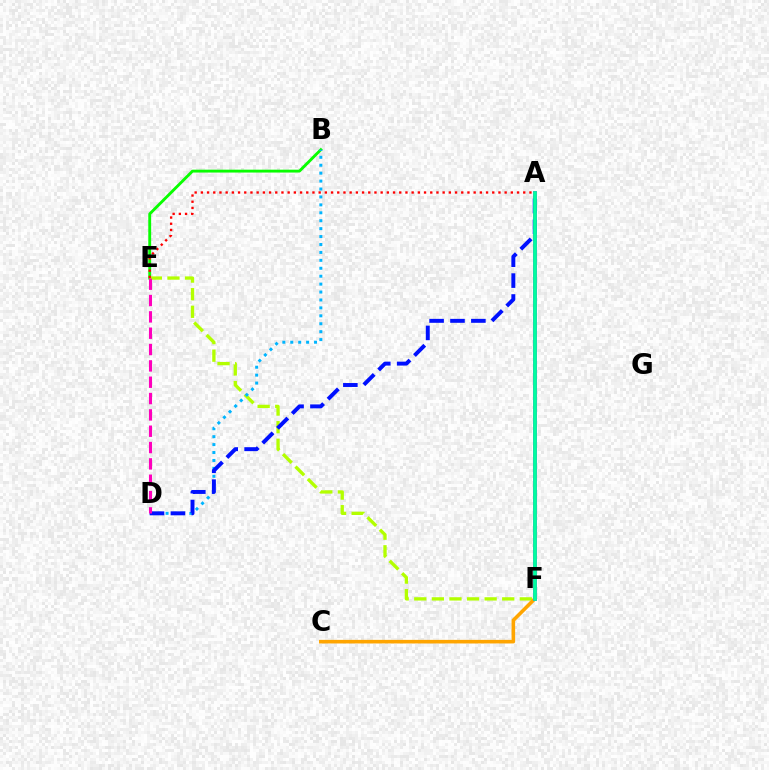{('B', 'E'): [{'color': '#08ff00', 'line_style': 'solid', 'thickness': 2.07}], ('E', 'F'): [{'color': '#b3ff00', 'line_style': 'dashed', 'thickness': 2.39}], ('A', 'E'): [{'color': '#ff0000', 'line_style': 'dotted', 'thickness': 1.68}], ('C', 'F'): [{'color': '#ffa500', 'line_style': 'solid', 'thickness': 2.59}], ('B', 'D'): [{'color': '#00b5ff', 'line_style': 'dotted', 'thickness': 2.15}], ('A', 'F'): [{'color': '#9b00ff', 'line_style': 'solid', 'thickness': 2.69}, {'color': '#00ff9d', 'line_style': 'solid', 'thickness': 2.68}], ('A', 'D'): [{'color': '#0010ff', 'line_style': 'dashed', 'thickness': 2.84}], ('D', 'E'): [{'color': '#ff00bd', 'line_style': 'dashed', 'thickness': 2.22}]}